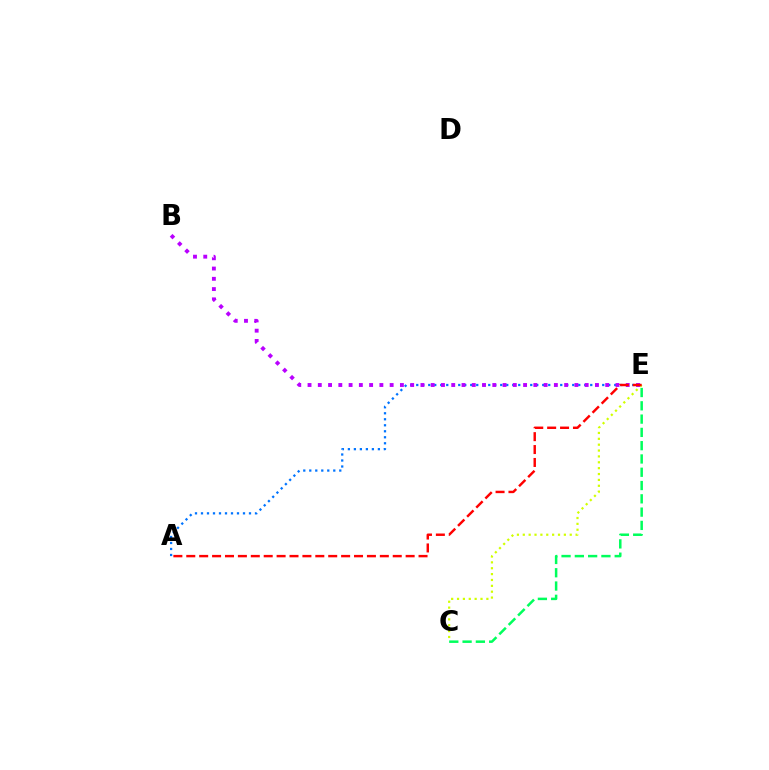{('C', 'E'): [{'color': '#00ff5c', 'line_style': 'dashed', 'thickness': 1.81}, {'color': '#d1ff00', 'line_style': 'dotted', 'thickness': 1.59}], ('A', 'E'): [{'color': '#0074ff', 'line_style': 'dotted', 'thickness': 1.63}, {'color': '#ff0000', 'line_style': 'dashed', 'thickness': 1.75}], ('B', 'E'): [{'color': '#b900ff', 'line_style': 'dotted', 'thickness': 2.79}]}